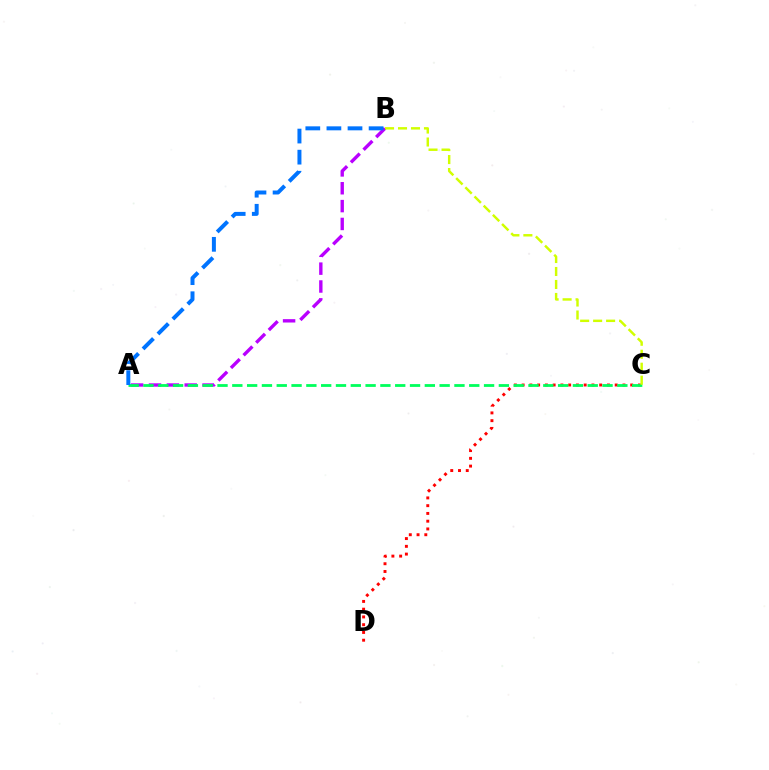{('A', 'B'): [{'color': '#b900ff', 'line_style': 'dashed', 'thickness': 2.43}, {'color': '#0074ff', 'line_style': 'dashed', 'thickness': 2.87}], ('C', 'D'): [{'color': '#ff0000', 'line_style': 'dotted', 'thickness': 2.11}], ('A', 'C'): [{'color': '#00ff5c', 'line_style': 'dashed', 'thickness': 2.01}], ('B', 'C'): [{'color': '#d1ff00', 'line_style': 'dashed', 'thickness': 1.76}]}